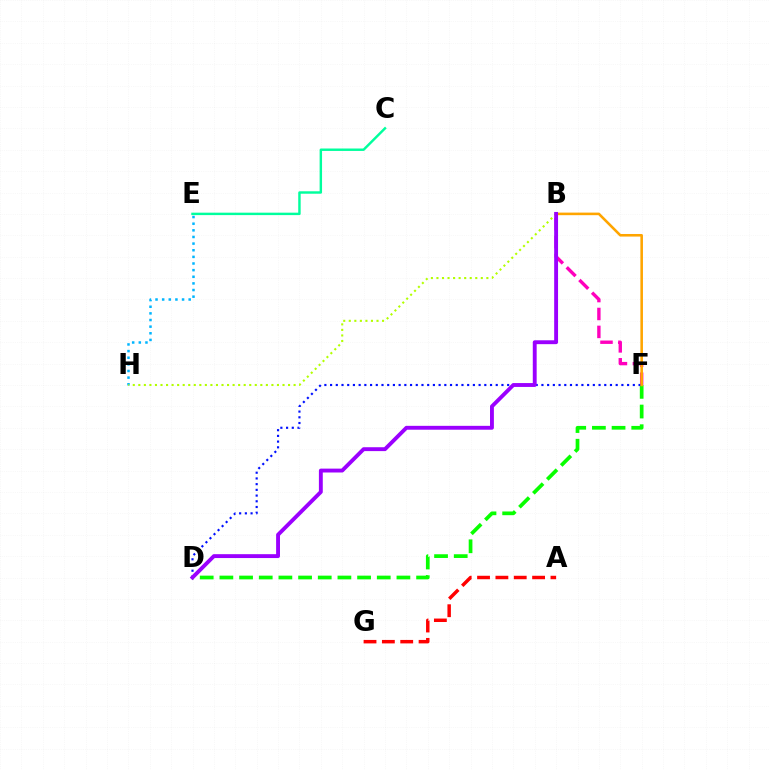{('E', 'H'): [{'color': '#00b5ff', 'line_style': 'dotted', 'thickness': 1.8}], ('A', 'G'): [{'color': '#ff0000', 'line_style': 'dashed', 'thickness': 2.49}], ('D', 'F'): [{'color': '#08ff00', 'line_style': 'dashed', 'thickness': 2.67}, {'color': '#0010ff', 'line_style': 'dotted', 'thickness': 1.55}], ('B', 'H'): [{'color': '#b3ff00', 'line_style': 'dotted', 'thickness': 1.51}], ('B', 'F'): [{'color': '#ff00bd', 'line_style': 'dashed', 'thickness': 2.43}, {'color': '#ffa500', 'line_style': 'solid', 'thickness': 1.86}], ('C', 'E'): [{'color': '#00ff9d', 'line_style': 'solid', 'thickness': 1.75}], ('B', 'D'): [{'color': '#9b00ff', 'line_style': 'solid', 'thickness': 2.79}]}